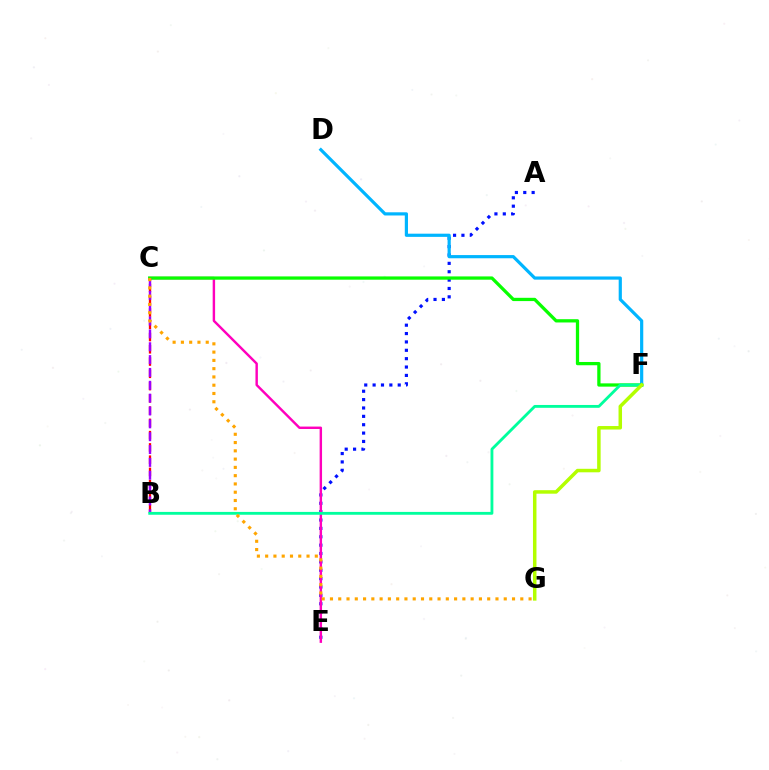{('B', 'C'): [{'color': '#ff0000', 'line_style': 'dashed', 'thickness': 1.67}, {'color': '#9b00ff', 'line_style': 'dashed', 'thickness': 1.75}], ('A', 'E'): [{'color': '#0010ff', 'line_style': 'dotted', 'thickness': 2.27}], ('C', 'E'): [{'color': '#ff00bd', 'line_style': 'solid', 'thickness': 1.75}], ('D', 'F'): [{'color': '#00b5ff', 'line_style': 'solid', 'thickness': 2.29}], ('C', 'F'): [{'color': '#08ff00', 'line_style': 'solid', 'thickness': 2.36}], ('B', 'F'): [{'color': '#00ff9d', 'line_style': 'solid', 'thickness': 2.04}], ('F', 'G'): [{'color': '#b3ff00', 'line_style': 'solid', 'thickness': 2.52}], ('C', 'G'): [{'color': '#ffa500', 'line_style': 'dotted', 'thickness': 2.25}]}